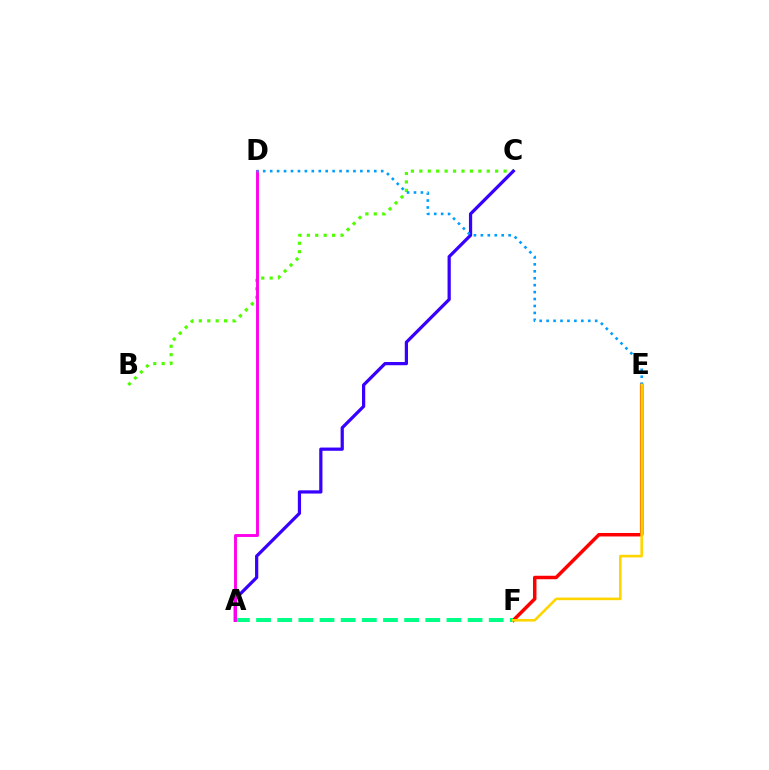{('B', 'C'): [{'color': '#4fff00', 'line_style': 'dotted', 'thickness': 2.29}], ('E', 'F'): [{'color': '#ff0000', 'line_style': 'solid', 'thickness': 2.51}, {'color': '#ffd500', 'line_style': 'solid', 'thickness': 1.87}], ('A', 'C'): [{'color': '#3700ff', 'line_style': 'solid', 'thickness': 2.32}], ('A', 'F'): [{'color': '#00ff86', 'line_style': 'dashed', 'thickness': 2.87}], ('A', 'D'): [{'color': '#ff00ed', 'line_style': 'solid', 'thickness': 2.09}], ('D', 'E'): [{'color': '#009eff', 'line_style': 'dotted', 'thickness': 1.89}]}